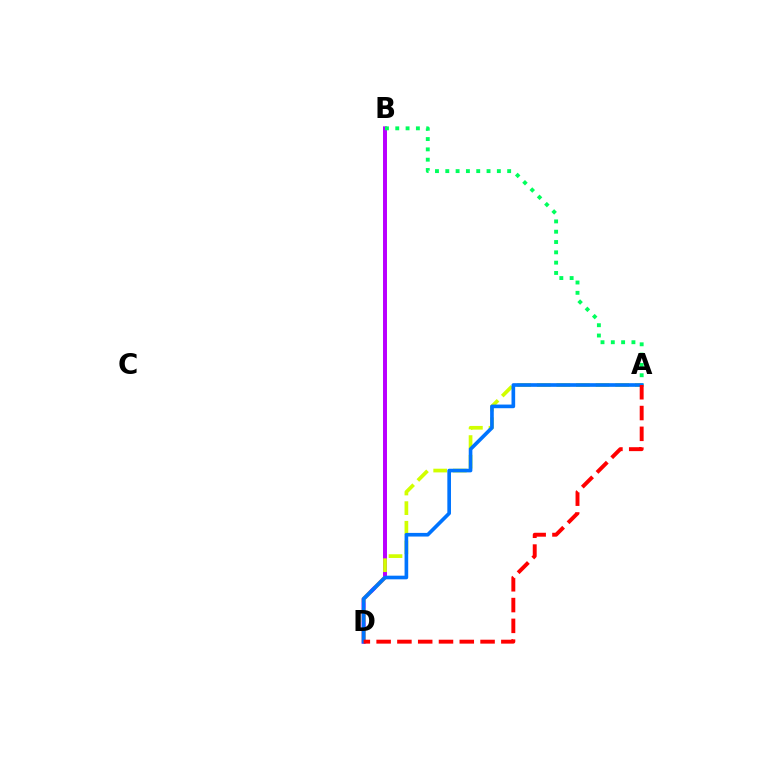{('B', 'D'): [{'color': '#b900ff', 'line_style': 'solid', 'thickness': 2.86}], ('A', 'D'): [{'color': '#d1ff00', 'line_style': 'dashed', 'thickness': 2.66}, {'color': '#0074ff', 'line_style': 'solid', 'thickness': 2.63}, {'color': '#ff0000', 'line_style': 'dashed', 'thickness': 2.82}], ('A', 'B'): [{'color': '#00ff5c', 'line_style': 'dotted', 'thickness': 2.8}]}